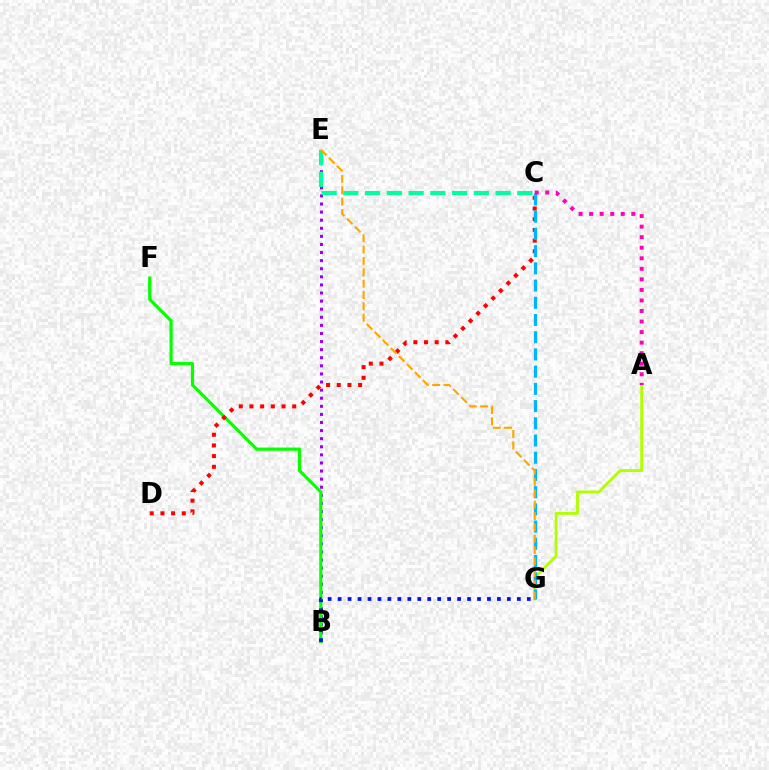{('B', 'E'): [{'color': '#9b00ff', 'line_style': 'dotted', 'thickness': 2.2}], ('B', 'F'): [{'color': '#08ff00', 'line_style': 'solid', 'thickness': 2.29}], ('A', 'G'): [{'color': '#b3ff00', 'line_style': 'solid', 'thickness': 2.09}], ('C', 'D'): [{'color': '#ff0000', 'line_style': 'dotted', 'thickness': 2.9}], ('C', 'G'): [{'color': '#00b5ff', 'line_style': 'dashed', 'thickness': 2.34}], ('C', 'E'): [{'color': '#00ff9d', 'line_style': 'dashed', 'thickness': 2.95}], ('E', 'G'): [{'color': '#ffa500', 'line_style': 'dashed', 'thickness': 1.54}], ('A', 'C'): [{'color': '#ff00bd', 'line_style': 'dotted', 'thickness': 2.87}], ('B', 'G'): [{'color': '#0010ff', 'line_style': 'dotted', 'thickness': 2.71}]}